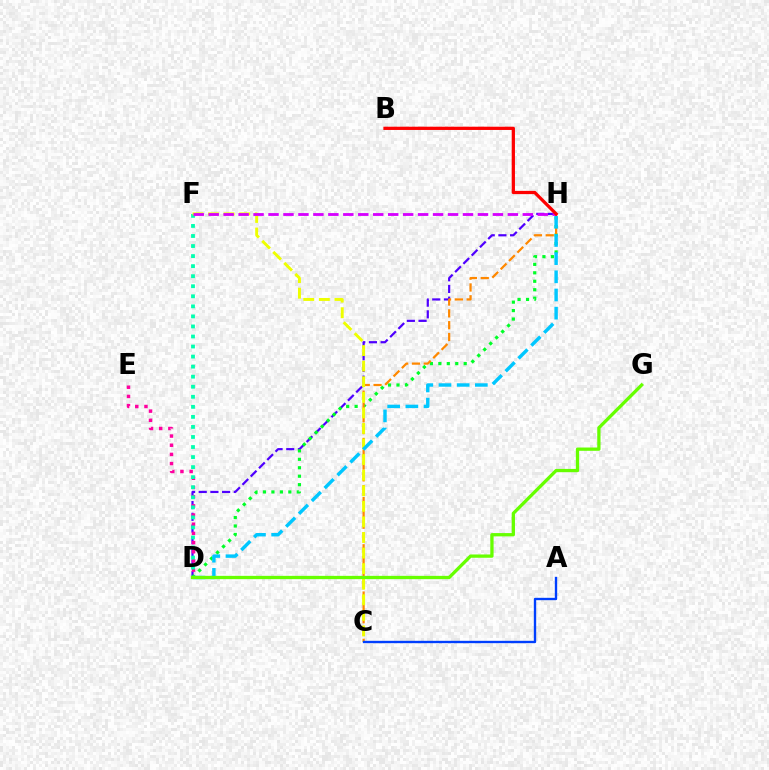{('D', 'H'): [{'color': '#4f00ff', 'line_style': 'dashed', 'thickness': 1.59}, {'color': '#00ff27', 'line_style': 'dotted', 'thickness': 2.3}, {'color': '#00c7ff', 'line_style': 'dashed', 'thickness': 2.47}], ('D', 'E'): [{'color': '#ff00a0', 'line_style': 'dotted', 'thickness': 2.49}], ('D', 'F'): [{'color': '#00ffaf', 'line_style': 'dotted', 'thickness': 2.73}], ('C', 'H'): [{'color': '#ff8800', 'line_style': 'dashed', 'thickness': 1.61}], ('C', 'F'): [{'color': '#eeff00', 'line_style': 'dashed', 'thickness': 2.12}], ('F', 'H'): [{'color': '#d600ff', 'line_style': 'dashed', 'thickness': 2.03}], ('B', 'H'): [{'color': '#ff0000', 'line_style': 'solid', 'thickness': 2.34}], ('A', 'C'): [{'color': '#003fff', 'line_style': 'solid', 'thickness': 1.7}], ('D', 'G'): [{'color': '#66ff00', 'line_style': 'solid', 'thickness': 2.37}]}